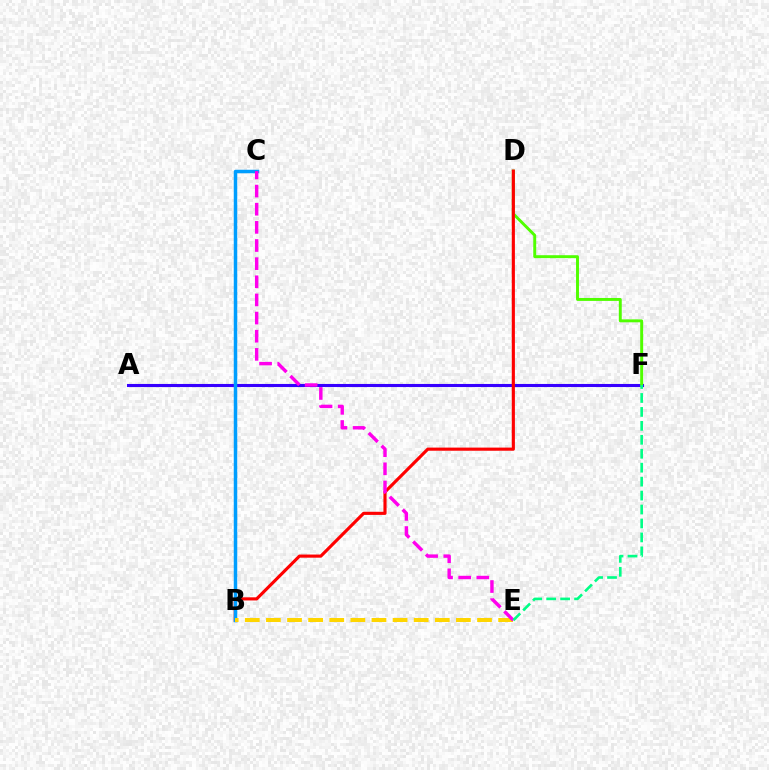{('A', 'F'): [{'color': '#3700ff', 'line_style': 'solid', 'thickness': 2.22}], ('D', 'F'): [{'color': '#4fff00', 'line_style': 'solid', 'thickness': 2.11}], ('B', 'D'): [{'color': '#ff0000', 'line_style': 'solid', 'thickness': 2.26}], ('B', 'C'): [{'color': '#009eff', 'line_style': 'solid', 'thickness': 2.51}], ('B', 'E'): [{'color': '#ffd500', 'line_style': 'dashed', 'thickness': 2.87}], ('C', 'E'): [{'color': '#ff00ed', 'line_style': 'dashed', 'thickness': 2.46}], ('E', 'F'): [{'color': '#00ff86', 'line_style': 'dashed', 'thickness': 1.89}]}